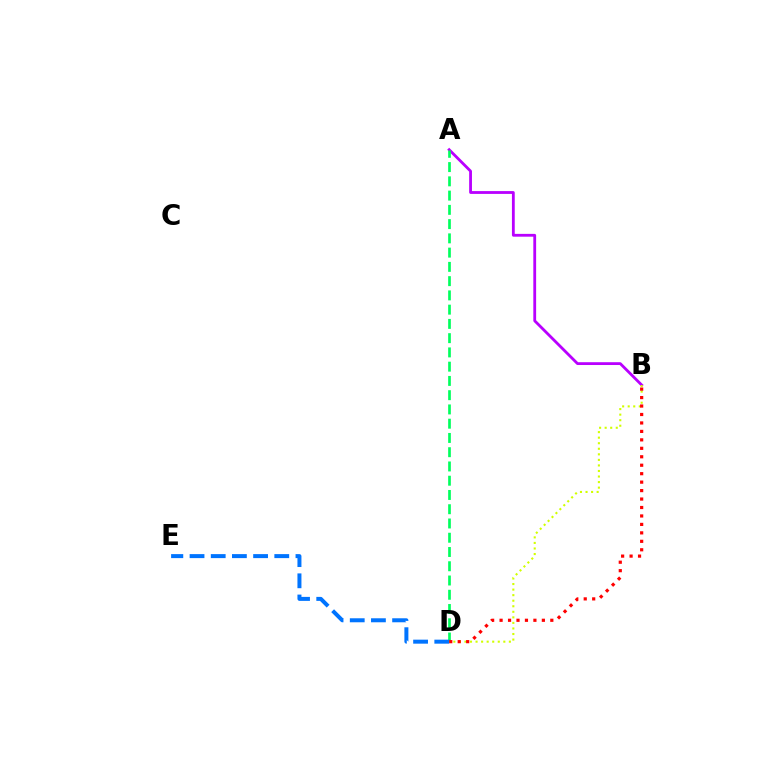{('A', 'B'): [{'color': '#b900ff', 'line_style': 'solid', 'thickness': 2.02}], ('A', 'D'): [{'color': '#00ff5c', 'line_style': 'dashed', 'thickness': 1.94}], ('B', 'D'): [{'color': '#d1ff00', 'line_style': 'dotted', 'thickness': 1.51}, {'color': '#ff0000', 'line_style': 'dotted', 'thickness': 2.3}], ('D', 'E'): [{'color': '#0074ff', 'line_style': 'dashed', 'thickness': 2.88}]}